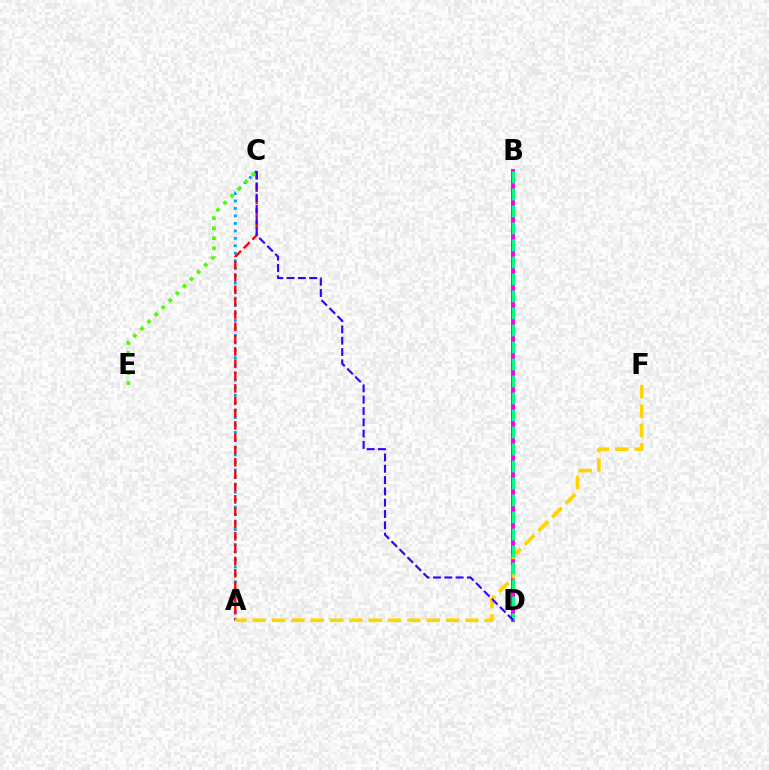{('B', 'D'): [{'color': '#ff00ed', 'line_style': 'solid', 'thickness': 2.85}, {'color': '#00ff86', 'line_style': 'dashed', 'thickness': 2.31}], ('A', 'C'): [{'color': '#009eff', 'line_style': 'dotted', 'thickness': 2.03}, {'color': '#ff0000', 'line_style': 'dashed', 'thickness': 1.67}], ('A', 'F'): [{'color': '#ffd500', 'line_style': 'dashed', 'thickness': 2.63}], ('C', 'D'): [{'color': '#3700ff', 'line_style': 'dashed', 'thickness': 1.54}], ('C', 'E'): [{'color': '#4fff00', 'line_style': 'dotted', 'thickness': 2.72}]}